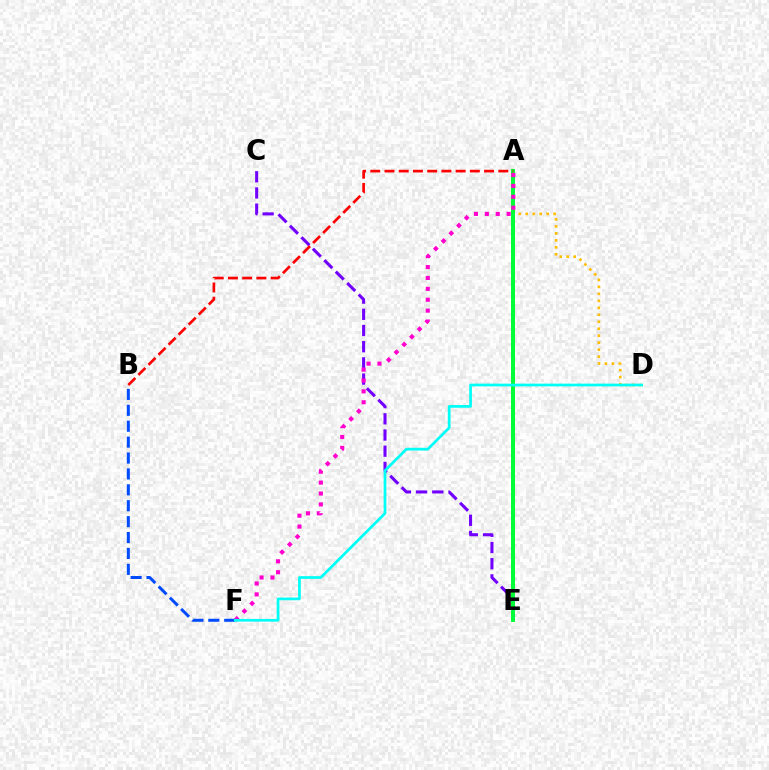{('A', 'E'): [{'color': '#84ff00', 'line_style': 'solid', 'thickness': 2.87}, {'color': '#00ff39', 'line_style': 'solid', 'thickness': 2.81}], ('A', 'D'): [{'color': '#ffbd00', 'line_style': 'dotted', 'thickness': 1.9}], ('B', 'F'): [{'color': '#004bff', 'line_style': 'dashed', 'thickness': 2.16}], ('C', 'E'): [{'color': '#7200ff', 'line_style': 'dashed', 'thickness': 2.2}], ('A', 'B'): [{'color': '#ff0000', 'line_style': 'dashed', 'thickness': 1.93}], ('A', 'F'): [{'color': '#ff00cf', 'line_style': 'dotted', 'thickness': 2.96}], ('D', 'F'): [{'color': '#00fff6', 'line_style': 'solid', 'thickness': 1.96}]}